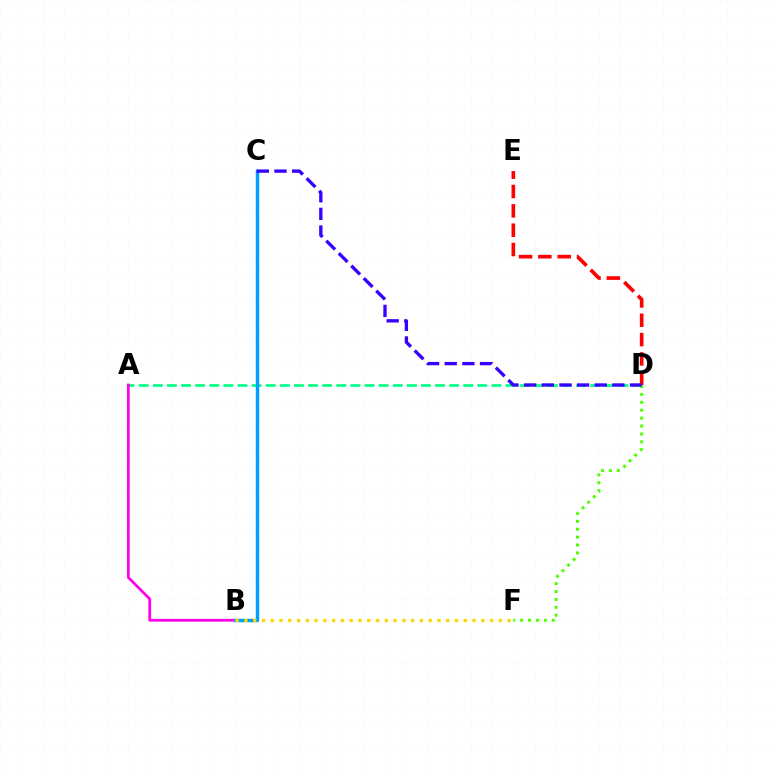{('A', 'D'): [{'color': '#00ff86', 'line_style': 'dashed', 'thickness': 1.92}], ('D', 'F'): [{'color': '#4fff00', 'line_style': 'dotted', 'thickness': 2.15}], ('D', 'E'): [{'color': '#ff0000', 'line_style': 'dashed', 'thickness': 2.63}], ('A', 'B'): [{'color': '#ff00ed', 'line_style': 'solid', 'thickness': 1.98}], ('B', 'C'): [{'color': '#009eff', 'line_style': 'solid', 'thickness': 2.48}], ('B', 'F'): [{'color': '#ffd500', 'line_style': 'dotted', 'thickness': 2.38}], ('C', 'D'): [{'color': '#3700ff', 'line_style': 'dashed', 'thickness': 2.4}]}